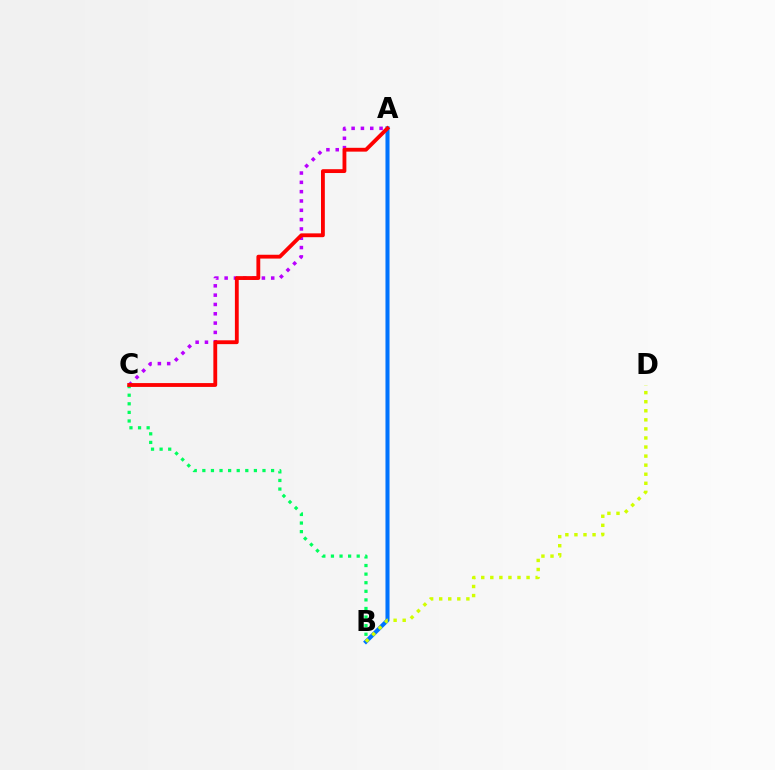{('B', 'C'): [{'color': '#00ff5c', 'line_style': 'dotted', 'thickness': 2.33}], ('A', 'C'): [{'color': '#b900ff', 'line_style': 'dotted', 'thickness': 2.53}, {'color': '#ff0000', 'line_style': 'solid', 'thickness': 2.76}], ('A', 'B'): [{'color': '#0074ff', 'line_style': 'solid', 'thickness': 2.92}], ('B', 'D'): [{'color': '#d1ff00', 'line_style': 'dotted', 'thickness': 2.46}]}